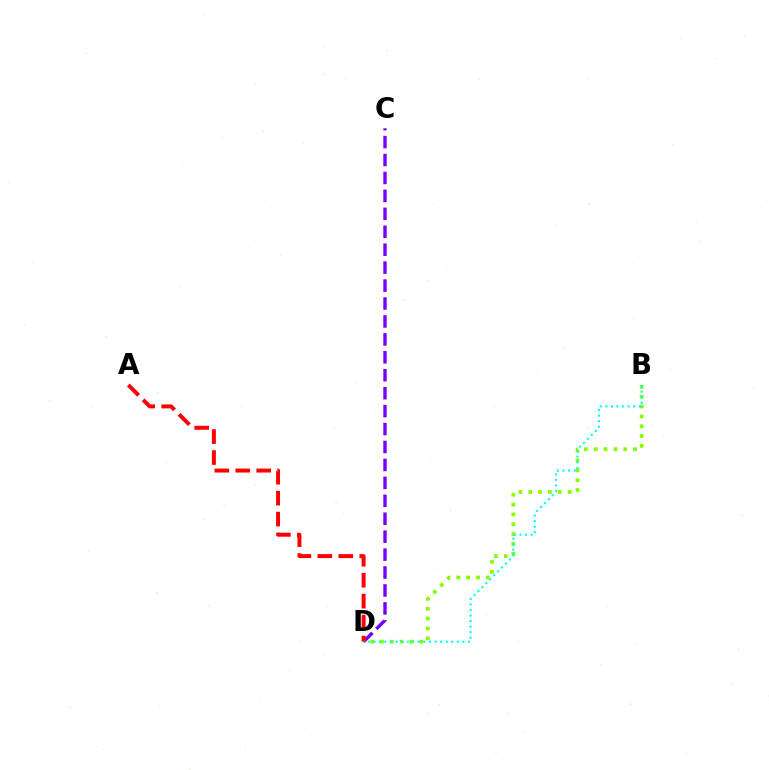{('B', 'D'): [{'color': '#84ff00', 'line_style': 'dotted', 'thickness': 2.67}, {'color': '#00fff6', 'line_style': 'dotted', 'thickness': 1.51}], ('C', 'D'): [{'color': '#7200ff', 'line_style': 'dashed', 'thickness': 2.44}], ('A', 'D'): [{'color': '#ff0000', 'line_style': 'dashed', 'thickness': 2.85}]}